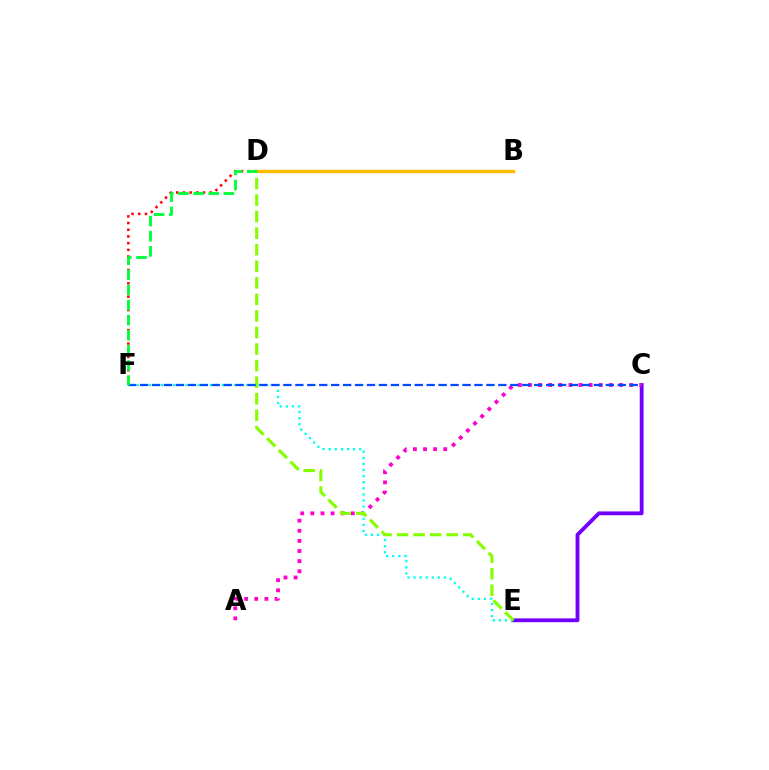{('D', 'F'): [{'color': '#ff0000', 'line_style': 'dotted', 'thickness': 1.82}, {'color': '#00ff39', 'line_style': 'dashed', 'thickness': 2.06}], ('C', 'E'): [{'color': '#7200ff', 'line_style': 'solid', 'thickness': 2.75}], ('A', 'C'): [{'color': '#ff00cf', 'line_style': 'dotted', 'thickness': 2.75}], ('E', 'F'): [{'color': '#00fff6', 'line_style': 'dotted', 'thickness': 1.65}], ('D', 'E'): [{'color': '#84ff00', 'line_style': 'dashed', 'thickness': 2.25}], ('B', 'D'): [{'color': '#ffbd00', 'line_style': 'solid', 'thickness': 2.44}], ('C', 'F'): [{'color': '#004bff', 'line_style': 'dashed', 'thickness': 1.62}]}